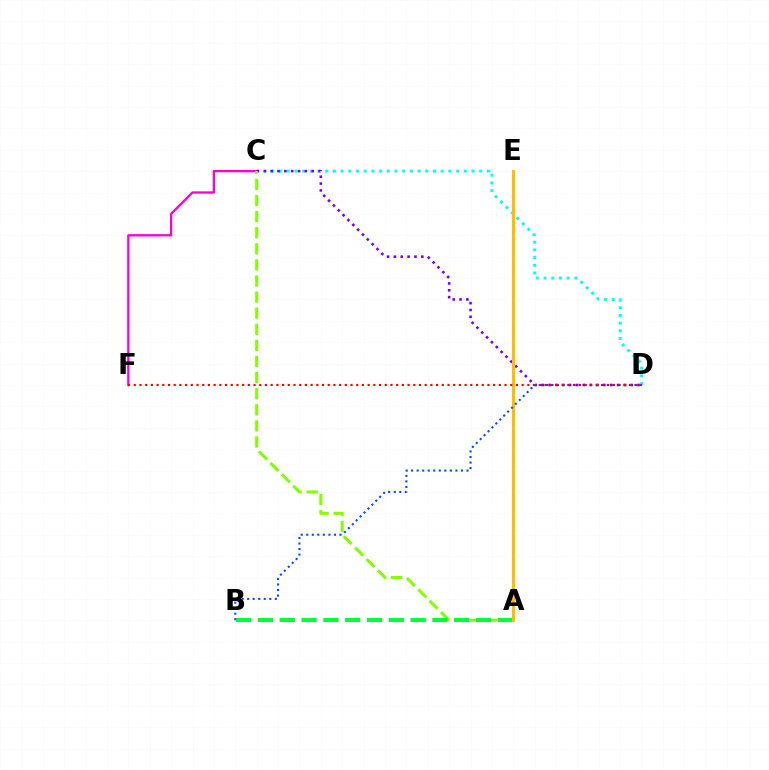{('C', 'D'): [{'color': '#00fff6', 'line_style': 'dotted', 'thickness': 2.09}, {'color': '#7200ff', 'line_style': 'dotted', 'thickness': 1.86}], ('C', 'F'): [{'color': '#ff00cf', 'line_style': 'solid', 'thickness': 1.66}], ('A', 'C'): [{'color': '#84ff00', 'line_style': 'dashed', 'thickness': 2.19}], ('A', 'B'): [{'color': '#00ff39', 'line_style': 'dashed', 'thickness': 2.96}], ('A', 'E'): [{'color': '#ffbd00', 'line_style': 'solid', 'thickness': 2.18}], ('B', 'D'): [{'color': '#004bff', 'line_style': 'dotted', 'thickness': 1.5}], ('D', 'F'): [{'color': '#ff0000', 'line_style': 'dotted', 'thickness': 1.55}]}